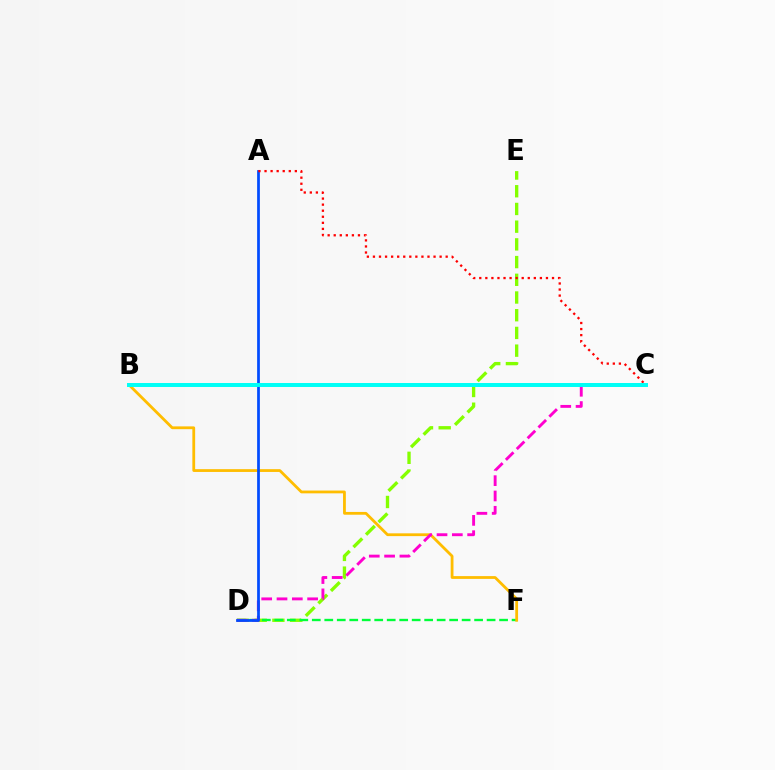{('D', 'E'): [{'color': '#84ff00', 'line_style': 'dashed', 'thickness': 2.41}], ('D', 'F'): [{'color': '#00ff39', 'line_style': 'dashed', 'thickness': 1.7}], ('B', 'F'): [{'color': '#ffbd00', 'line_style': 'solid', 'thickness': 2.01}], ('C', 'D'): [{'color': '#ff00cf', 'line_style': 'dashed', 'thickness': 2.08}], ('B', 'C'): [{'color': '#7200ff', 'line_style': 'dotted', 'thickness': 1.62}, {'color': '#00fff6', 'line_style': 'solid', 'thickness': 2.86}], ('A', 'D'): [{'color': '#004bff', 'line_style': 'solid', 'thickness': 1.97}], ('A', 'C'): [{'color': '#ff0000', 'line_style': 'dotted', 'thickness': 1.65}]}